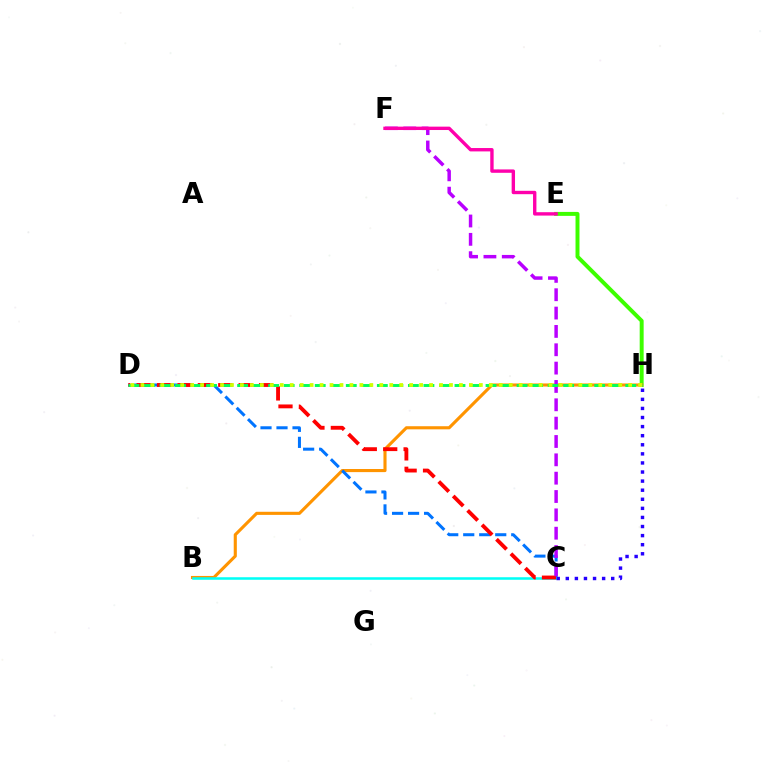{('E', 'H'): [{'color': '#3dff00', 'line_style': 'solid', 'thickness': 2.85}], ('B', 'H'): [{'color': '#ff9400', 'line_style': 'solid', 'thickness': 2.24}], ('C', 'D'): [{'color': '#0074ff', 'line_style': 'dashed', 'thickness': 2.17}, {'color': '#ff0000', 'line_style': 'dashed', 'thickness': 2.77}], ('B', 'C'): [{'color': '#00fff6', 'line_style': 'solid', 'thickness': 1.82}], ('C', 'F'): [{'color': '#b900ff', 'line_style': 'dashed', 'thickness': 2.49}], ('C', 'H'): [{'color': '#2500ff', 'line_style': 'dotted', 'thickness': 2.47}], ('E', 'F'): [{'color': '#ff00ac', 'line_style': 'solid', 'thickness': 2.43}], ('D', 'H'): [{'color': '#00ff5c', 'line_style': 'dashed', 'thickness': 2.11}, {'color': '#d1ff00', 'line_style': 'dotted', 'thickness': 2.7}]}